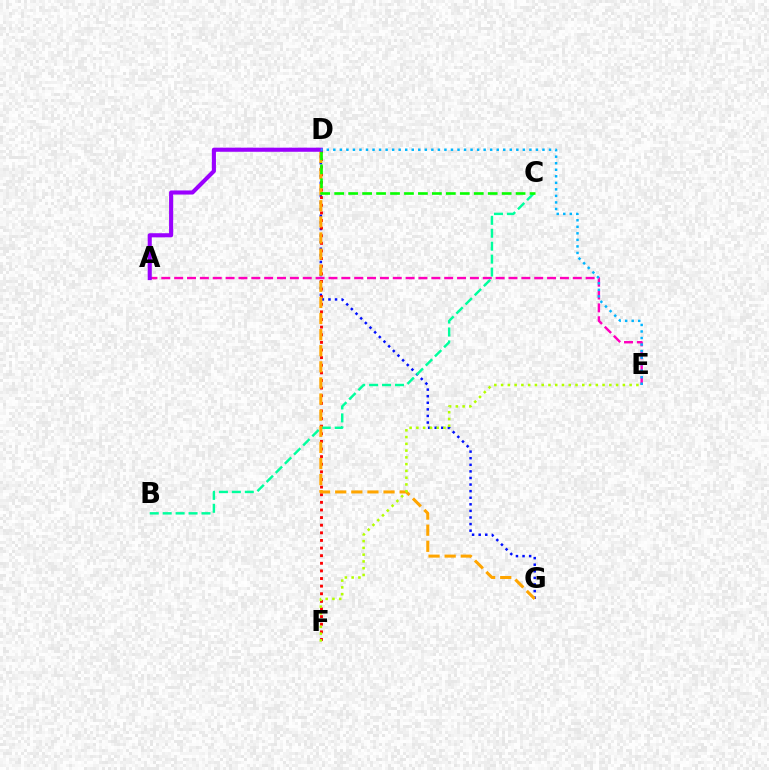{('D', 'G'): [{'color': '#0010ff', 'line_style': 'dotted', 'thickness': 1.79}, {'color': '#ffa500', 'line_style': 'dashed', 'thickness': 2.19}], ('A', 'E'): [{'color': '#ff00bd', 'line_style': 'dashed', 'thickness': 1.75}], ('D', 'F'): [{'color': '#ff0000', 'line_style': 'dotted', 'thickness': 2.07}], ('B', 'C'): [{'color': '#00ff9d', 'line_style': 'dashed', 'thickness': 1.76}], ('C', 'D'): [{'color': '#08ff00', 'line_style': 'dashed', 'thickness': 1.9}], ('A', 'D'): [{'color': '#9b00ff', 'line_style': 'solid', 'thickness': 2.95}], ('E', 'F'): [{'color': '#b3ff00', 'line_style': 'dotted', 'thickness': 1.84}], ('D', 'E'): [{'color': '#00b5ff', 'line_style': 'dotted', 'thickness': 1.78}]}